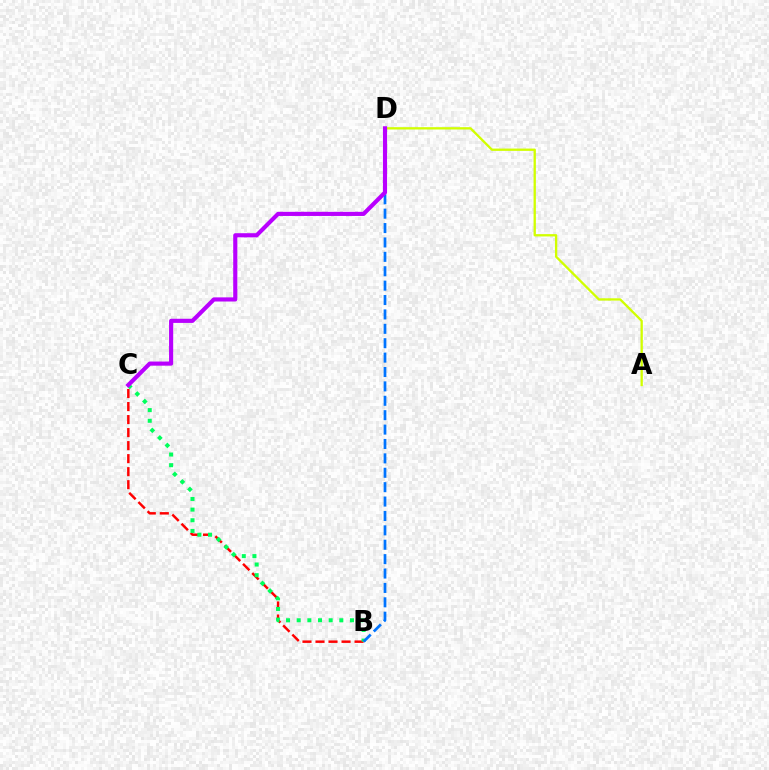{('B', 'C'): [{'color': '#ff0000', 'line_style': 'dashed', 'thickness': 1.77}, {'color': '#00ff5c', 'line_style': 'dotted', 'thickness': 2.9}], ('A', 'D'): [{'color': '#d1ff00', 'line_style': 'solid', 'thickness': 1.67}], ('B', 'D'): [{'color': '#0074ff', 'line_style': 'dashed', 'thickness': 1.96}], ('C', 'D'): [{'color': '#b900ff', 'line_style': 'solid', 'thickness': 2.98}]}